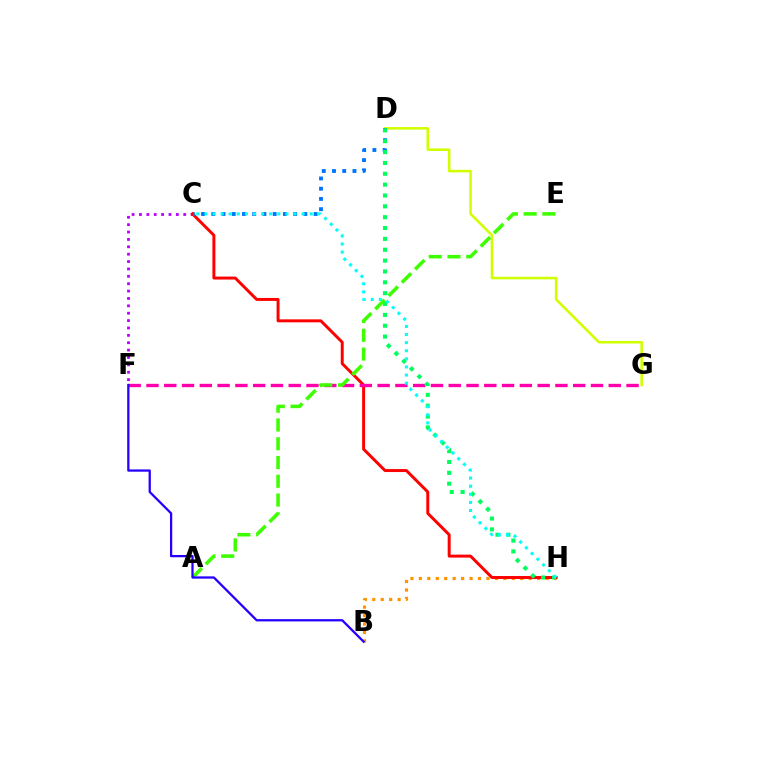{('C', 'F'): [{'color': '#b900ff', 'line_style': 'dotted', 'thickness': 2.0}], ('B', 'H'): [{'color': '#ff9400', 'line_style': 'dotted', 'thickness': 2.3}], ('C', 'H'): [{'color': '#ff0000', 'line_style': 'solid', 'thickness': 2.13}, {'color': '#00fff6', 'line_style': 'dotted', 'thickness': 2.2}], ('D', 'G'): [{'color': '#d1ff00', 'line_style': 'solid', 'thickness': 1.85}], ('C', 'D'): [{'color': '#0074ff', 'line_style': 'dotted', 'thickness': 2.78}], ('F', 'G'): [{'color': '#ff00ac', 'line_style': 'dashed', 'thickness': 2.42}], ('D', 'H'): [{'color': '#00ff5c', 'line_style': 'dotted', 'thickness': 2.95}], ('A', 'E'): [{'color': '#3dff00', 'line_style': 'dashed', 'thickness': 2.55}], ('B', 'F'): [{'color': '#2500ff', 'line_style': 'solid', 'thickness': 1.63}]}